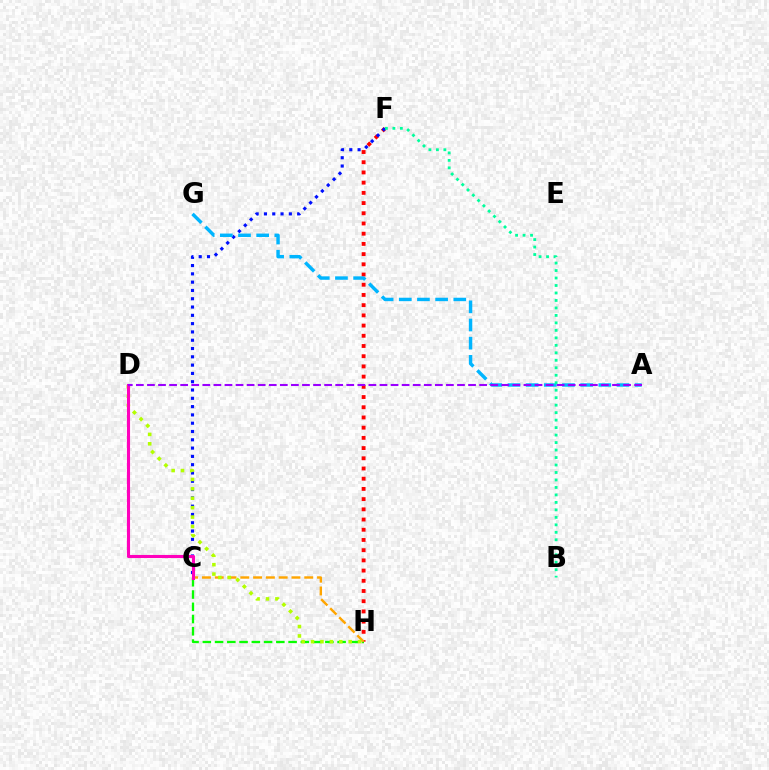{('F', 'H'): [{'color': '#ff0000', 'line_style': 'dotted', 'thickness': 2.77}], ('C', 'H'): [{'color': '#08ff00', 'line_style': 'dashed', 'thickness': 1.66}, {'color': '#ffa500', 'line_style': 'dashed', 'thickness': 1.74}], ('C', 'F'): [{'color': '#0010ff', 'line_style': 'dotted', 'thickness': 2.25}], ('D', 'H'): [{'color': '#b3ff00', 'line_style': 'dotted', 'thickness': 2.56}], ('A', 'G'): [{'color': '#00b5ff', 'line_style': 'dashed', 'thickness': 2.47}], ('C', 'D'): [{'color': '#ff00bd', 'line_style': 'solid', 'thickness': 2.23}], ('B', 'F'): [{'color': '#00ff9d', 'line_style': 'dotted', 'thickness': 2.03}], ('A', 'D'): [{'color': '#9b00ff', 'line_style': 'dashed', 'thickness': 1.5}]}